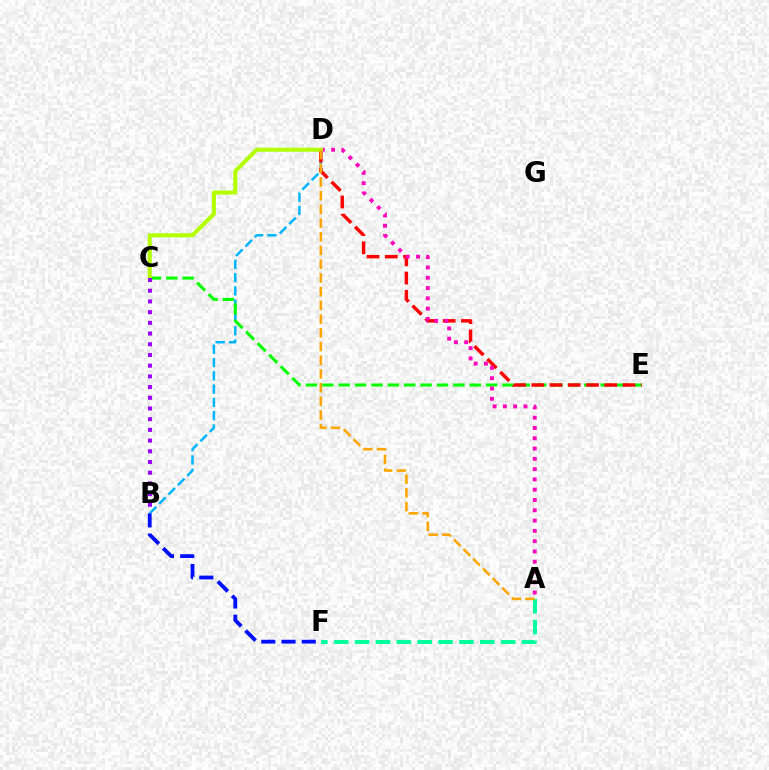{('B', 'D'): [{'color': '#00b5ff', 'line_style': 'dashed', 'thickness': 1.81}], ('B', 'F'): [{'color': '#0010ff', 'line_style': 'dashed', 'thickness': 2.75}], ('C', 'E'): [{'color': '#08ff00', 'line_style': 'dashed', 'thickness': 2.22}], ('D', 'E'): [{'color': '#ff0000', 'line_style': 'dashed', 'thickness': 2.48}], ('A', 'F'): [{'color': '#00ff9d', 'line_style': 'dashed', 'thickness': 2.83}], ('A', 'D'): [{'color': '#ff00bd', 'line_style': 'dotted', 'thickness': 2.79}, {'color': '#ffa500', 'line_style': 'dashed', 'thickness': 1.86}], ('C', 'D'): [{'color': '#b3ff00', 'line_style': 'solid', 'thickness': 2.91}], ('B', 'C'): [{'color': '#9b00ff', 'line_style': 'dotted', 'thickness': 2.91}]}